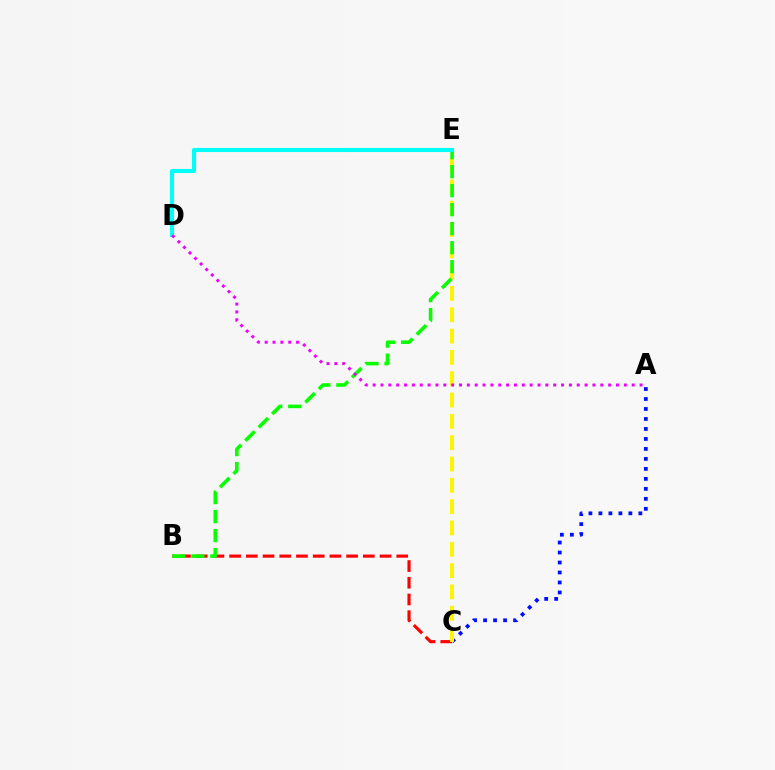{('B', 'C'): [{'color': '#ff0000', 'line_style': 'dashed', 'thickness': 2.27}], ('A', 'C'): [{'color': '#0010ff', 'line_style': 'dotted', 'thickness': 2.71}], ('C', 'E'): [{'color': '#fcf500', 'line_style': 'dashed', 'thickness': 2.9}], ('B', 'E'): [{'color': '#08ff00', 'line_style': 'dashed', 'thickness': 2.58}], ('D', 'E'): [{'color': '#00fff6', 'line_style': 'solid', 'thickness': 2.94}], ('A', 'D'): [{'color': '#ee00ff', 'line_style': 'dotted', 'thickness': 2.13}]}